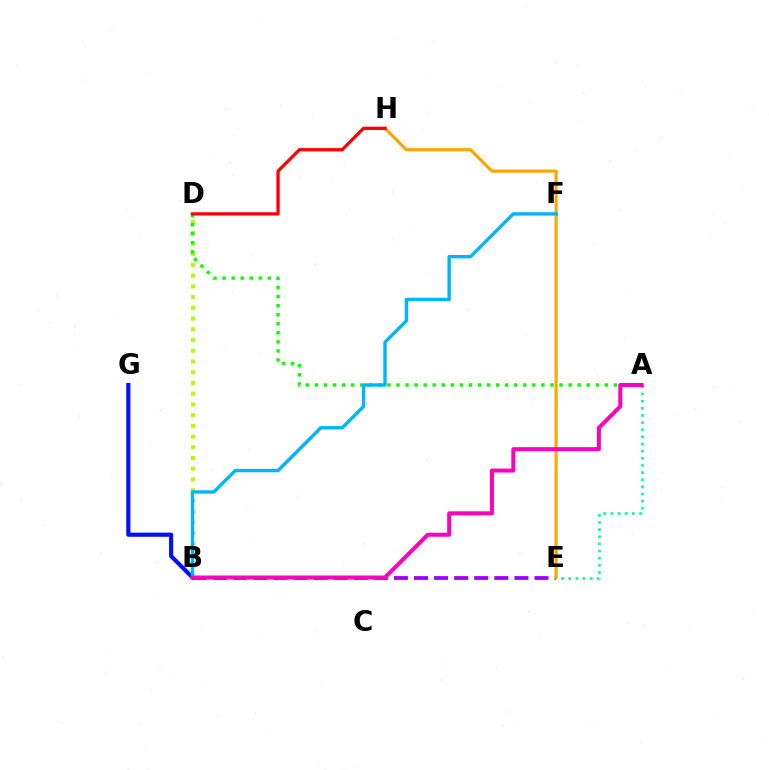{('B', 'D'): [{'color': '#b3ff00', 'line_style': 'dotted', 'thickness': 2.91}], ('A', 'D'): [{'color': '#08ff00', 'line_style': 'dotted', 'thickness': 2.46}], ('B', 'E'): [{'color': '#9b00ff', 'line_style': 'dashed', 'thickness': 2.73}], ('E', 'H'): [{'color': '#ffa500', 'line_style': 'solid', 'thickness': 2.26}], ('B', 'G'): [{'color': '#0010ff', 'line_style': 'solid', 'thickness': 2.98}], ('A', 'E'): [{'color': '#00ff9d', 'line_style': 'dotted', 'thickness': 1.94}], ('D', 'H'): [{'color': '#ff0000', 'line_style': 'solid', 'thickness': 2.36}], ('B', 'F'): [{'color': '#00b5ff', 'line_style': 'solid', 'thickness': 2.43}], ('A', 'B'): [{'color': '#ff00bd', 'line_style': 'solid', 'thickness': 2.88}]}